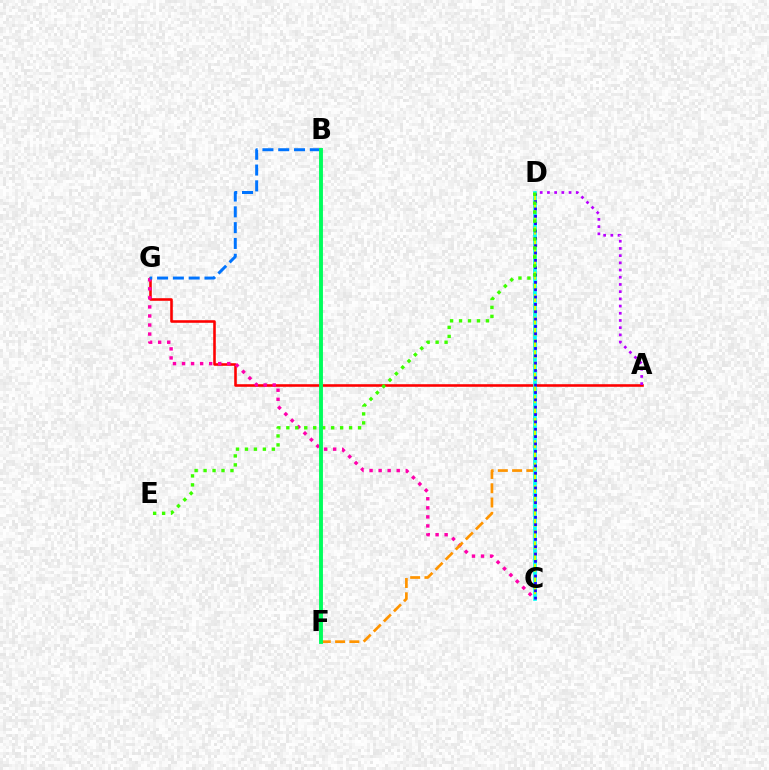{('A', 'G'): [{'color': '#ff0000', 'line_style': 'solid', 'thickness': 1.86}], ('A', 'D'): [{'color': '#b900ff', 'line_style': 'dotted', 'thickness': 1.96}], ('C', 'G'): [{'color': '#ff00ac', 'line_style': 'dotted', 'thickness': 2.46}], ('D', 'F'): [{'color': '#ff9400', 'line_style': 'dashed', 'thickness': 1.94}], ('B', 'G'): [{'color': '#0074ff', 'line_style': 'dashed', 'thickness': 2.15}], ('C', 'D'): [{'color': '#00fff6', 'line_style': 'solid', 'thickness': 2.65}, {'color': '#d1ff00', 'line_style': 'dashed', 'thickness': 1.53}, {'color': '#2500ff', 'line_style': 'dotted', 'thickness': 1.99}], ('D', 'E'): [{'color': '#3dff00', 'line_style': 'dotted', 'thickness': 2.44}], ('B', 'F'): [{'color': '#00ff5c', 'line_style': 'solid', 'thickness': 2.8}]}